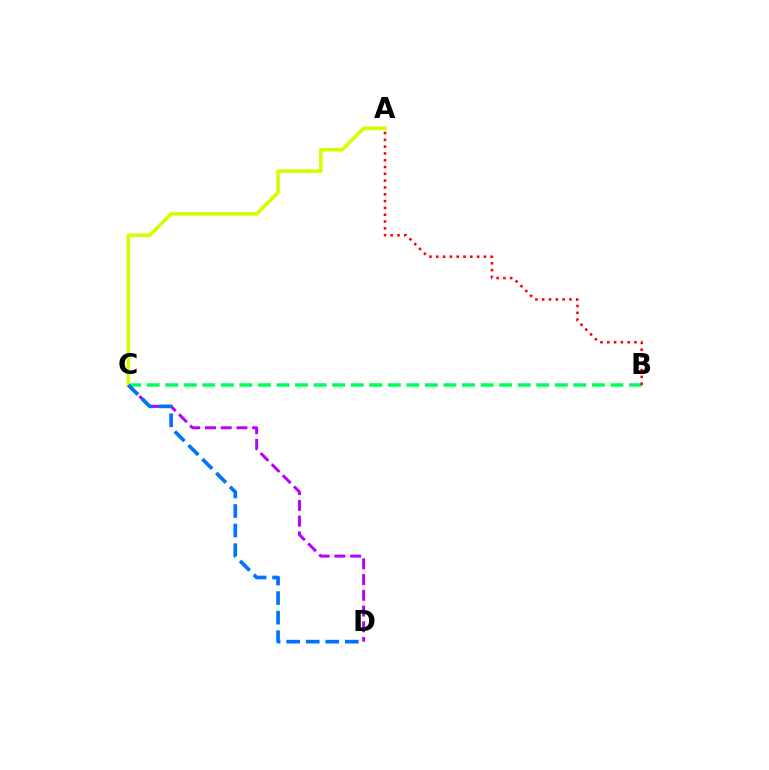{('B', 'C'): [{'color': '#00ff5c', 'line_style': 'dashed', 'thickness': 2.52}], ('C', 'D'): [{'color': '#b900ff', 'line_style': 'dashed', 'thickness': 2.14}, {'color': '#0074ff', 'line_style': 'dashed', 'thickness': 2.66}], ('A', 'B'): [{'color': '#ff0000', 'line_style': 'dotted', 'thickness': 1.85}], ('A', 'C'): [{'color': '#d1ff00', 'line_style': 'solid', 'thickness': 2.58}]}